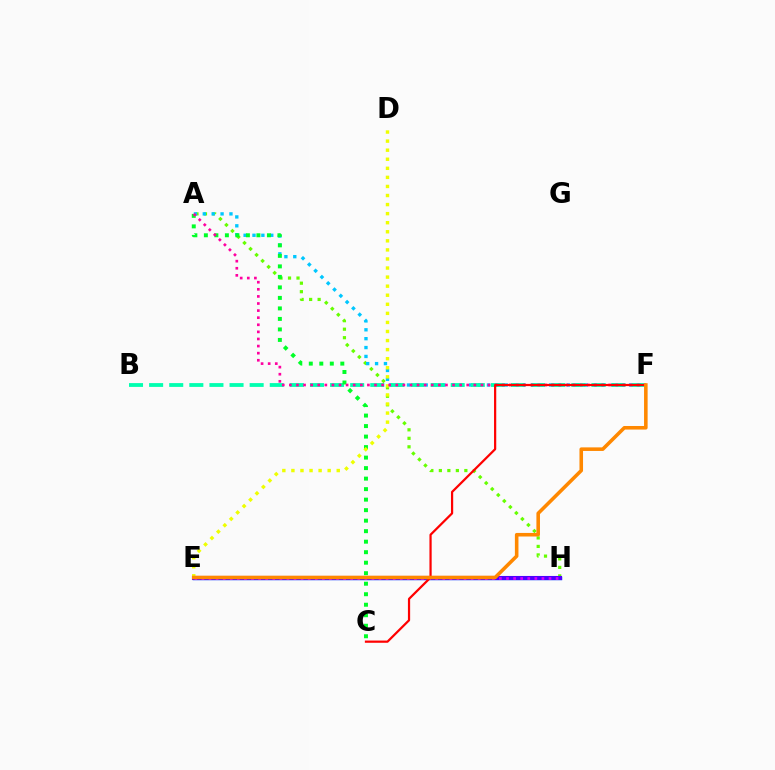{('A', 'H'): [{'color': '#66ff00', 'line_style': 'dotted', 'thickness': 2.31}], ('E', 'H'): [{'color': '#003fff', 'line_style': 'solid', 'thickness': 2.46}, {'color': '#4f00ff', 'line_style': 'solid', 'thickness': 2.94}, {'color': '#d600ff', 'line_style': 'dotted', 'thickness': 1.92}], ('A', 'F'): [{'color': '#00c7ff', 'line_style': 'dotted', 'thickness': 2.41}, {'color': '#ff00a0', 'line_style': 'dotted', 'thickness': 1.93}], ('B', 'F'): [{'color': '#00ffaf', 'line_style': 'dashed', 'thickness': 2.73}], ('A', 'C'): [{'color': '#00ff27', 'line_style': 'dotted', 'thickness': 2.86}], ('D', 'E'): [{'color': '#eeff00', 'line_style': 'dotted', 'thickness': 2.46}], ('C', 'F'): [{'color': '#ff0000', 'line_style': 'solid', 'thickness': 1.6}], ('E', 'F'): [{'color': '#ff8800', 'line_style': 'solid', 'thickness': 2.57}]}